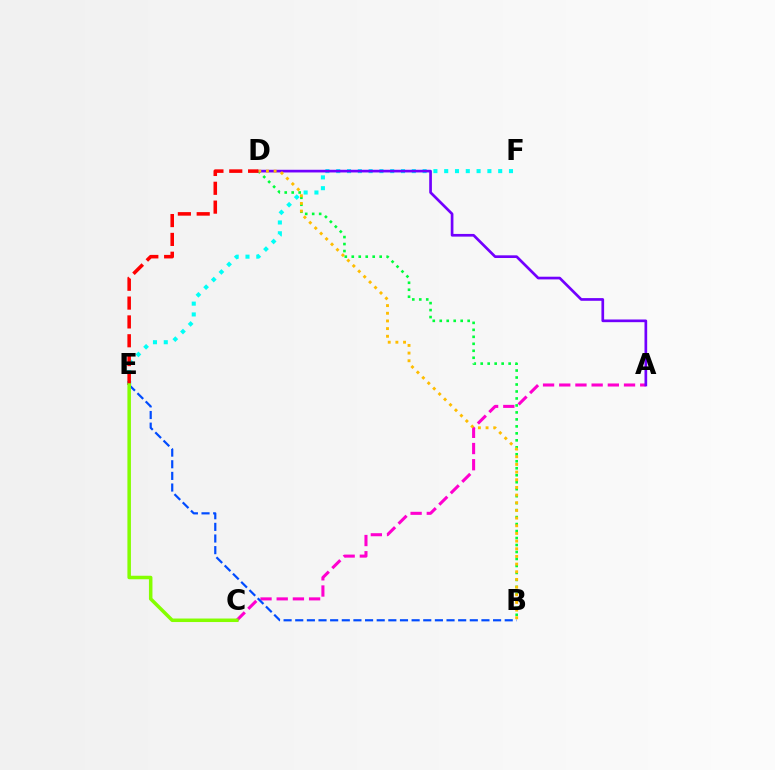{('B', 'D'): [{'color': '#00ff39', 'line_style': 'dotted', 'thickness': 1.9}, {'color': '#ffbd00', 'line_style': 'dotted', 'thickness': 2.08}], ('A', 'C'): [{'color': '#ff00cf', 'line_style': 'dashed', 'thickness': 2.2}], ('B', 'E'): [{'color': '#004bff', 'line_style': 'dashed', 'thickness': 1.58}], ('E', 'F'): [{'color': '#00fff6', 'line_style': 'dotted', 'thickness': 2.93}], ('A', 'D'): [{'color': '#7200ff', 'line_style': 'solid', 'thickness': 1.93}], ('D', 'E'): [{'color': '#ff0000', 'line_style': 'dashed', 'thickness': 2.56}], ('C', 'E'): [{'color': '#84ff00', 'line_style': 'solid', 'thickness': 2.53}]}